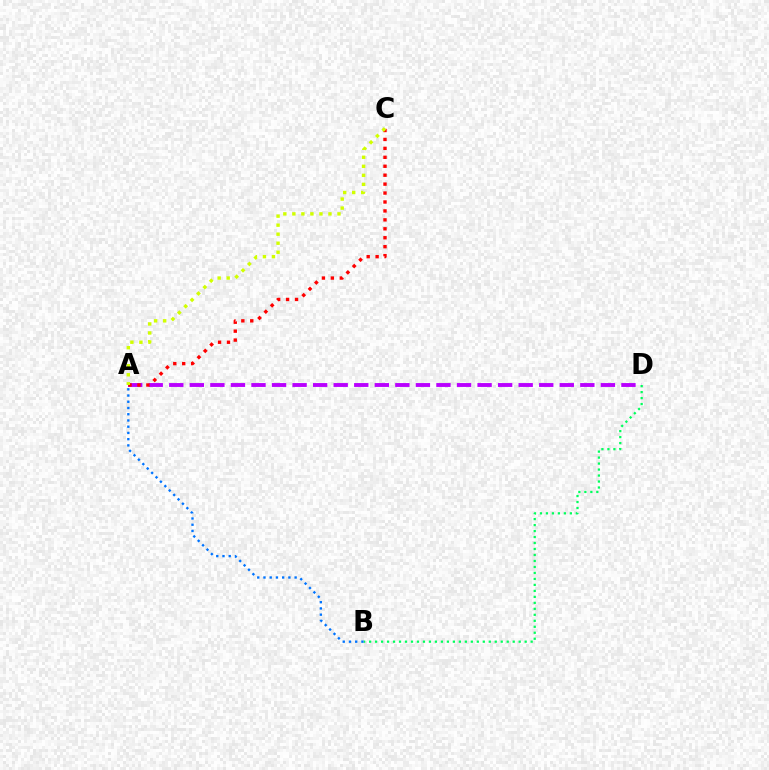{('A', 'D'): [{'color': '#b900ff', 'line_style': 'dashed', 'thickness': 2.79}], ('B', 'D'): [{'color': '#00ff5c', 'line_style': 'dotted', 'thickness': 1.63}], ('A', 'C'): [{'color': '#ff0000', 'line_style': 'dotted', 'thickness': 2.43}, {'color': '#d1ff00', 'line_style': 'dotted', 'thickness': 2.45}], ('A', 'B'): [{'color': '#0074ff', 'line_style': 'dotted', 'thickness': 1.69}]}